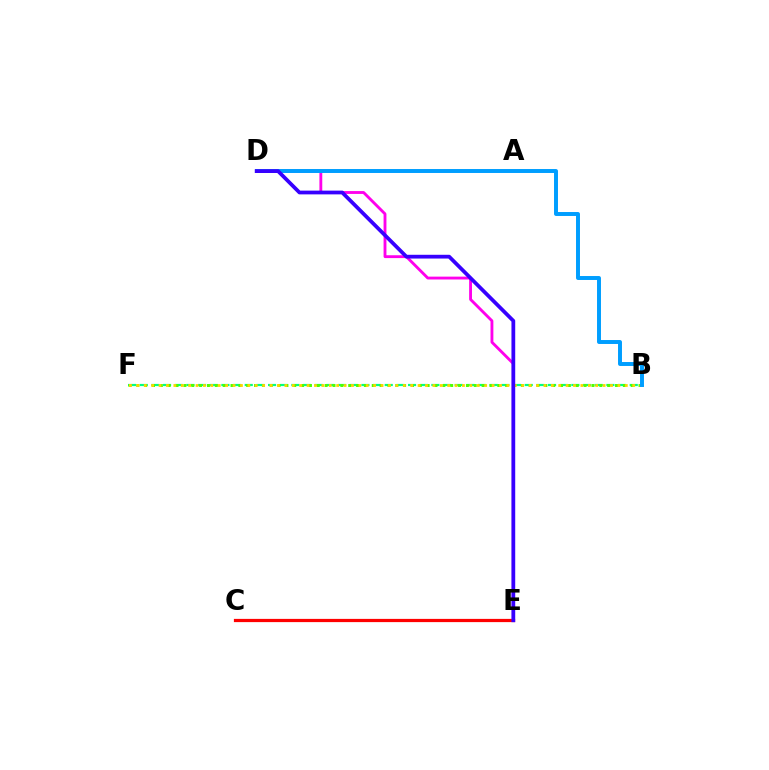{('B', 'F'): [{'color': '#00ff86', 'line_style': 'dashed', 'thickness': 1.58}, {'color': '#4fff00', 'line_style': 'dotted', 'thickness': 2.13}, {'color': '#ffd500', 'line_style': 'dotted', 'thickness': 2.01}], ('C', 'E'): [{'color': '#ff0000', 'line_style': 'solid', 'thickness': 2.32}], ('D', 'E'): [{'color': '#ff00ed', 'line_style': 'solid', 'thickness': 2.06}, {'color': '#3700ff', 'line_style': 'solid', 'thickness': 2.71}], ('B', 'D'): [{'color': '#009eff', 'line_style': 'solid', 'thickness': 2.84}]}